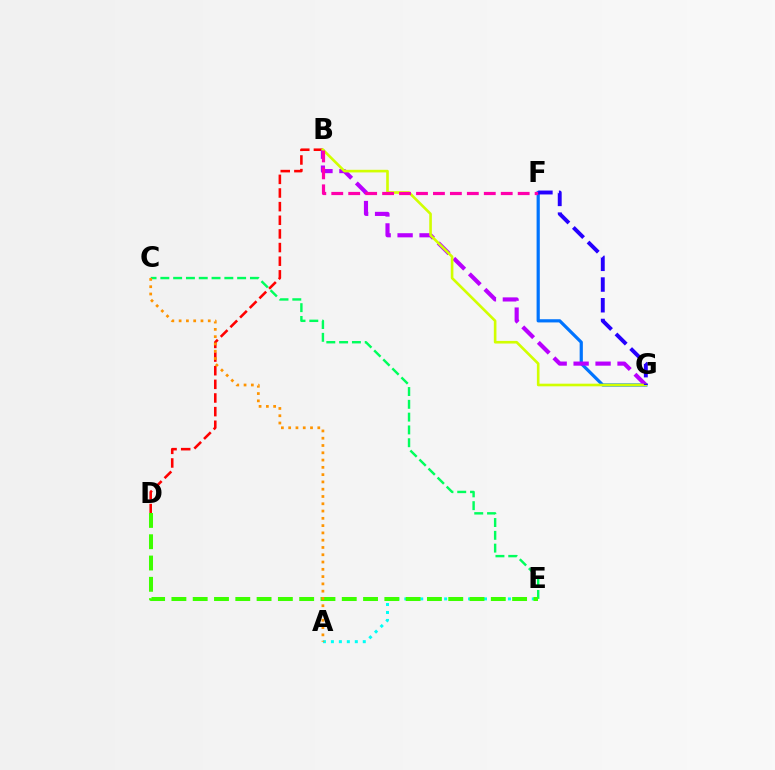{('B', 'D'): [{'color': '#ff0000', 'line_style': 'dashed', 'thickness': 1.85}], ('F', 'G'): [{'color': '#0074ff', 'line_style': 'solid', 'thickness': 2.3}, {'color': '#2500ff', 'line_style': 'dashed', 'thickness': 2.81}], ('B', 'G'): [{'color': '#b900ff', 'line_style': 'dashed', 'thickness': 2.98}, {'color': '#d1ff00', 'line_style': 'solid', 'thickness': 1.89}], ('A', 'E'): [{'color': '#00fff6', 'line_style': 'dotted', 'thickness': 2.17}], ('C', 'E'): [{'color': '#00ff5c', 'line_style': 'dashed', 'thickness': 1.74}], ('D', 'E'): [{'color': '#3dff00', 'line_style': 'dashed', 'thickness': 2.89}], ('B', 'F'): [{'color': '#ff00ac', 'line_style': 'dashed', 'thickness': 2.3}], ('A', 'C'): [{'color': '#ff9400', 'line_style': 'dotted', 'thickness': 1.98}]}